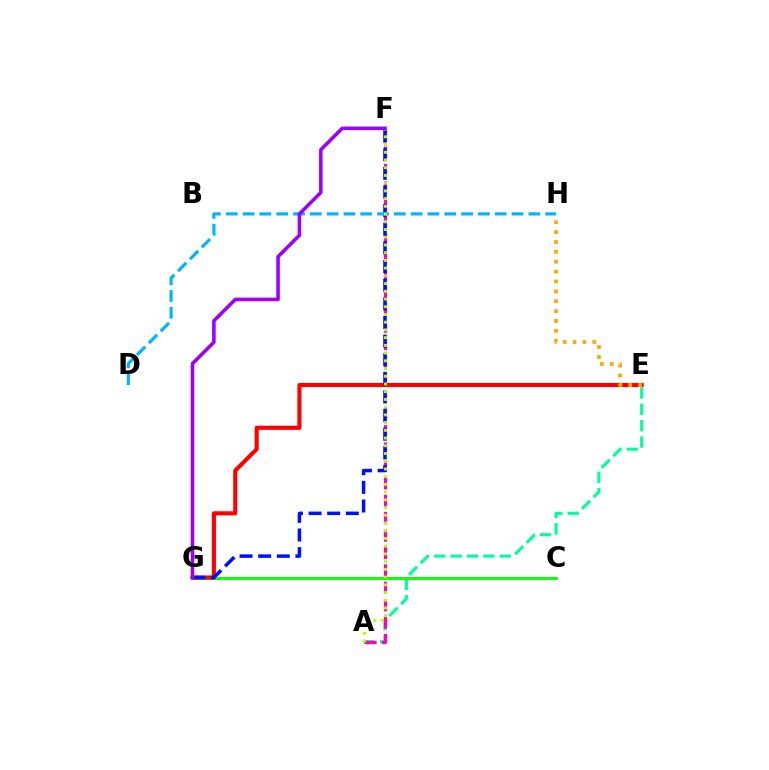{('A', 'E'): [{'color': '#00ff9d', 'line_style': 'dashed', 'thickness': 2.22}], ('C', 'G'): [{'color': '#08ff00', 'line_style': 'solid', 'thickness': 2.08}], ('A', 'F'): [{'color': '#ff00bd', 'line_style': 'dashed', 'thickness': 2.36}, {'color': '#b3ff00', 'line_style': 'dotted', 'thickness': 2.1}], ('E', 'G'): [{'color': '#ff0000', 'line_style': 'solid', 'thickness': 2.95}], ('E', 'H'): [{'color': '#ffa500', 'line_style': 'dotted', 'thickness': 2.68}], ('F', 'G'): [{'color': '#0010ff', 'line_style': 'dashed', 'thickness': 2.53}, {'color': '#9b00ff', 'line_style': 'solid', 'thickness': 2.56}], ('D', 'H'): [{'color': '#00b5ff', 'line_style': 'dashed', 'thickness': 2.28}]}